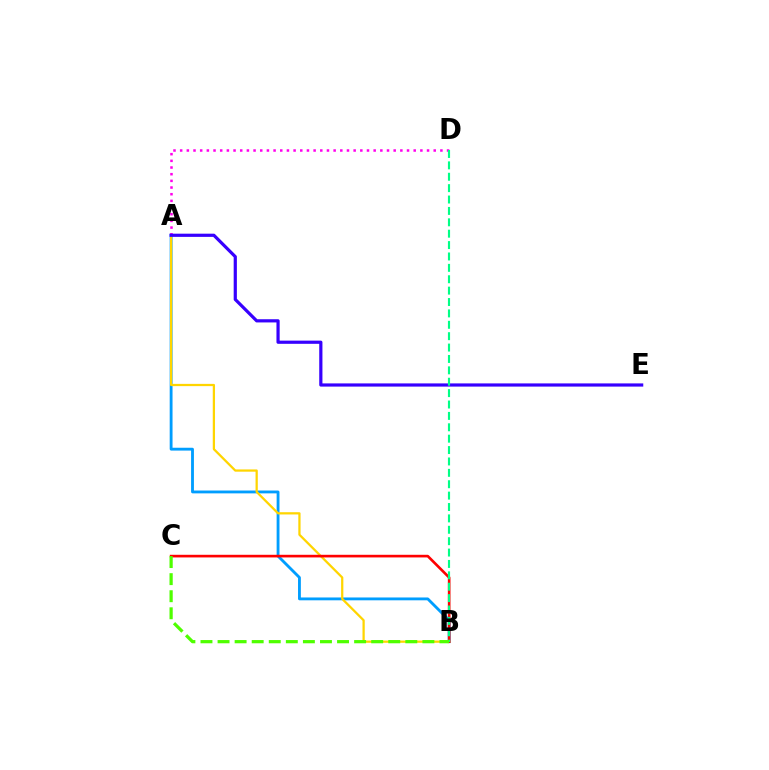{('A', 'B'): [{'color': '#009eff', 'line_style': 'solid', 'thickness': 2.05}, {'color': '#ffd500', 'line_style': 'solid', 'thickness': 1.62}], ('A', 'D'): [{'color': '#ff00ed', 'line_style': 'dotted', 'thickness': 1.81}], ('B', 'C'): [{'color': '#ff0000', 'line_style': 'solid', 'thickness': 1.9}, {'color': '#4fff00', 'line_style': 'dashed', 'thickness': 2.32}], ('A', 'E'): [{'color': '#3700ff', 'line_style': 'solid', 'thickness': 2.3}], ('B', 'D'): [{'color': '#00ff86', 'line_style': 'dashed', 'thickness': 1.55}]}